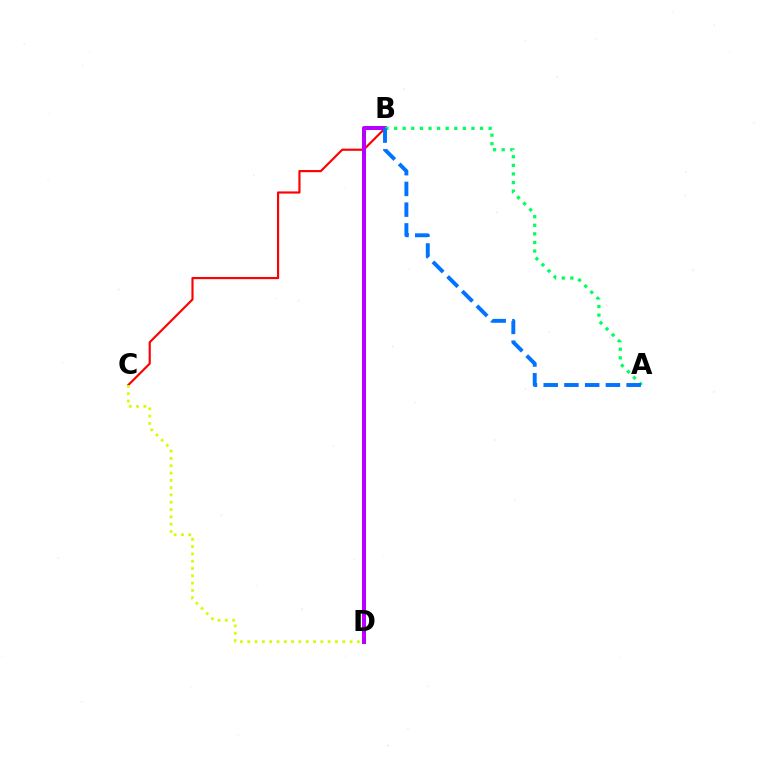{('B', 'C'): [{'color': '#ff0000', 'line_style': 'solid', 'thickness': 1.55}], ('B', 'D'): [{'color': '#b900ff', 'line_style': 'solid', 'thickness': 2.89}], ('A', 'B'): [{'color': '#00ff5c', 'line_style': 'dotted', 'thickness': 2.34}, {'color': '#0074ff', 'line_style': 'dashed', 'thickness': 2.82}], ('C', 'D'): [{'color': '#d1ff00', 'line_style': 'dotted', 'thickness': 1.98}]}